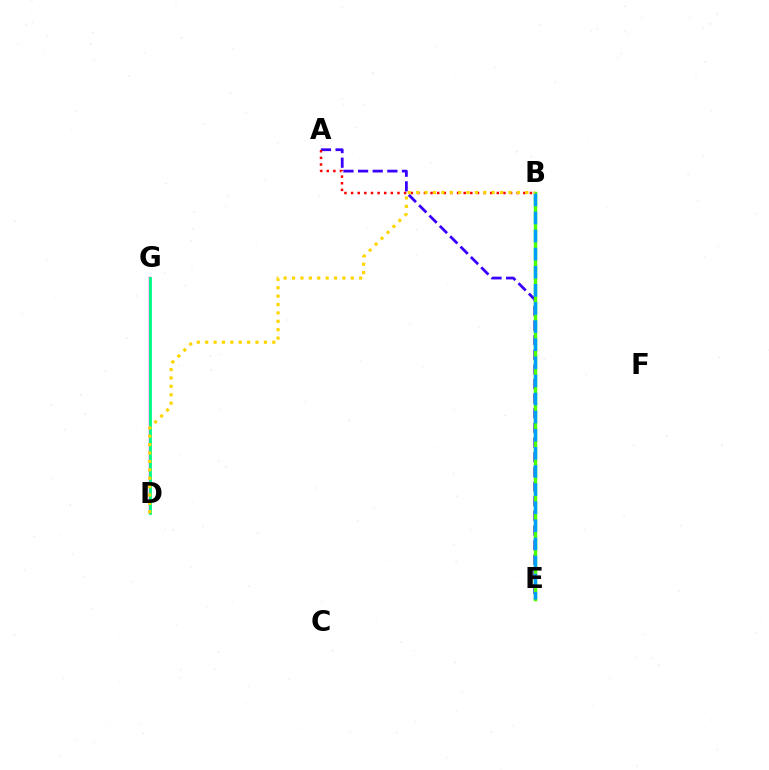{('A', 'E'): [{'color': '#3700ff', 'line_style': 'dashed', 'thickness': 1.99}], ('A', 'B'): [{'color': '#ff0000', 'line_style': 'dotted', 'thickness': 1.8}], ('D', 'G'): [{'color': '#ff00ed', 'line_style': 'solid', 'thickness': 1.73}, {'color': '#00ff86', 'line_style': 'solid', 'thickness': 2.04}], ('B', 'E'): [{'color': '#4fff00', 'line_style': 'solid', 'thickness': 2.51}, {'color': '#009eff', 'line_style': 'dashed', 'thickness': 2.46}], ('B', 'D'): [{'color': '#ffd500', 'line_style': 'dotted', 'thickness': 2.28}]}